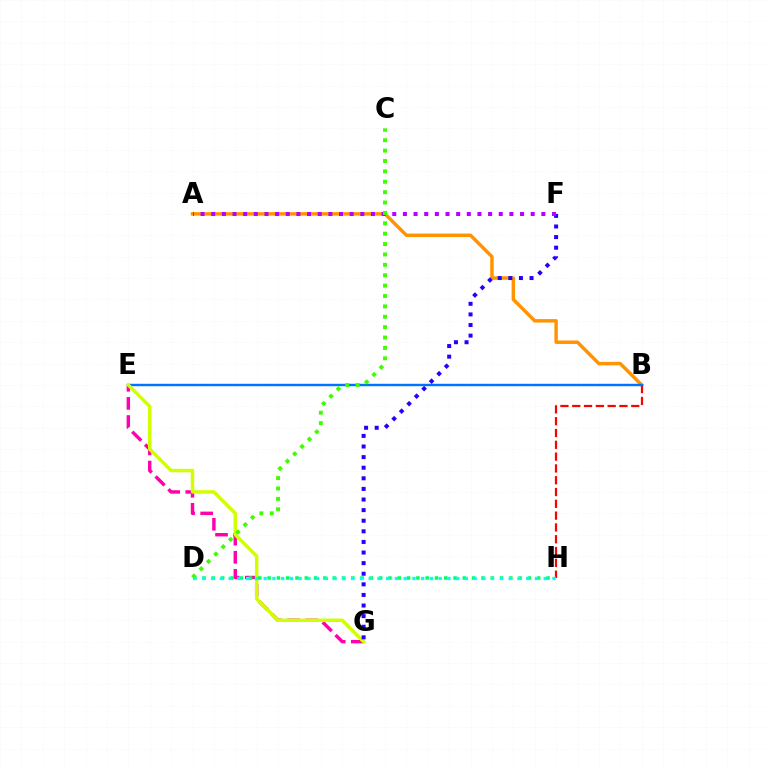{('A', 'B'): [{'color': '#ff9400', 'line_style': 'solid', 'thickness': 2.49}], ('B', 'H'): [{'color': '#ff0000', 'line_style': 'dashed', 'thickness': 1.6}], ('B', 'E'): [{'color': '#0074ff', 'line_style': 'solid', 'thickness': 1.75}], ('E', 'G'): [{'color': '#ff00ac', 'line_style': 'dashed', 'thickness': 2.46}, {'color': '#d1ff00', 'line_style': 'solid', 'thickness': 2.49}], ('F', 'G'): [{'color': '#2500ff', 'line_style': 'dotted', 'thickness': 2.88}], ('A', 'F'): [{'color': '#b900ff', 'line_style': 'dotted', 'thickness': 2.89}], ('D', 'H'): [{'color': '#00ff5c', 'line_style': 'dotted', 'thickness': 2.53}, {'color': '#00fff6', 'line_style': 'dotted', 'thickness': 2.38}], ('C', 'D'): [{'color': '#3dff00', 'line_style': 'dotted', 'thickness': 2.82}]}